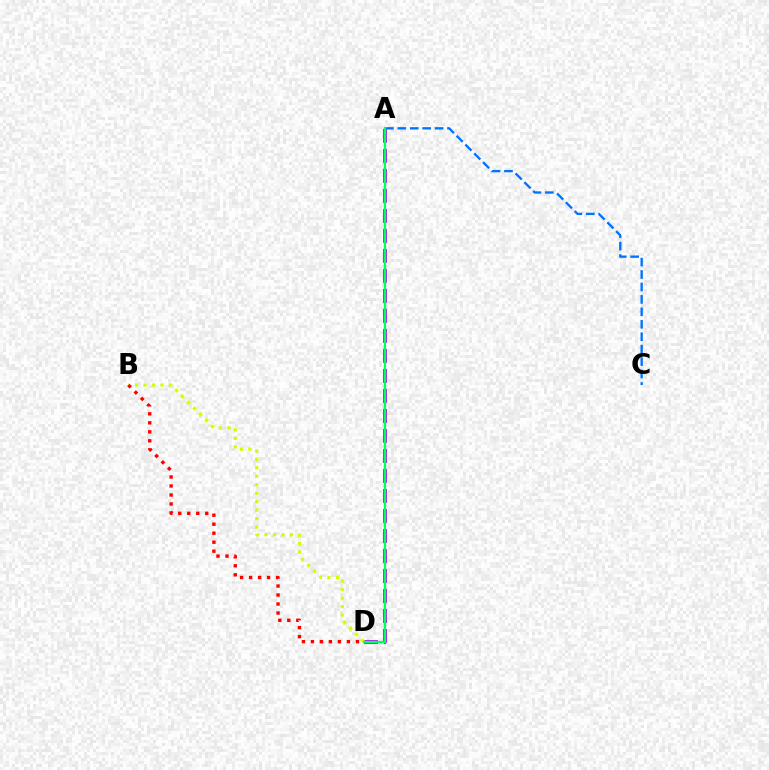{('A', 'D'): [{'color': '#b900ff', 'line_style': 'dashed', 'thickness': 2.72}, {'color': '#00ff5c', 'line_style': 'solid', 'thickness': 1.66}], ('A', 'C'): [{'color': '#0074ff', 'line_style': 'dashed', 'thickness': 1.69}], ('B', 'D'): [{'color': '#d1ff00', 'line_style': 'dotted', 'thickness': 2.3}, {'color': '#ff0000', 'line_style': 'dotted', 'thickness': 2.45}]}